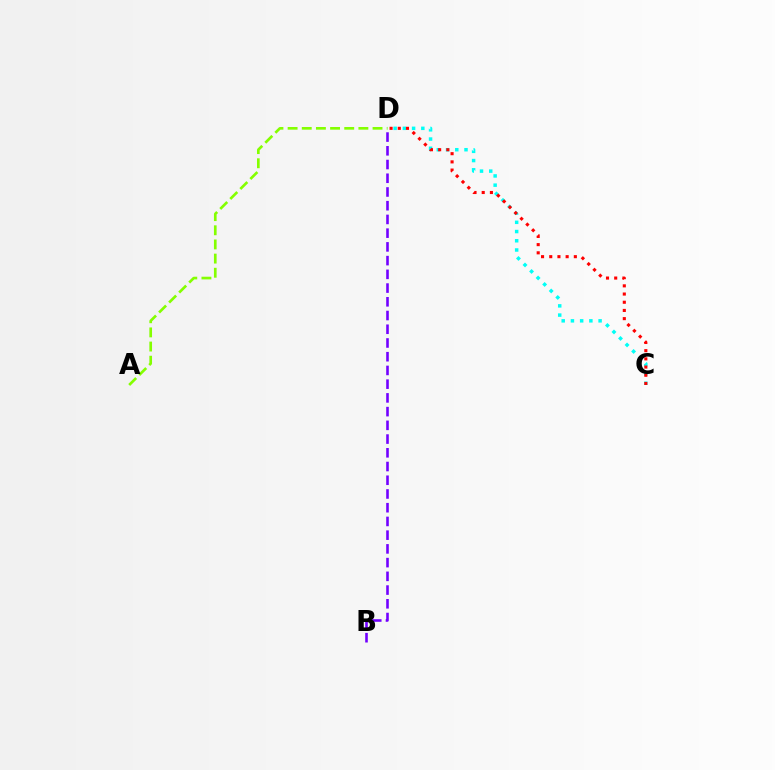{('C', 'D'): [{'color': '#00fff6', 'line_style': 'dotted', 'thickness': 2.51}, {'color': '#ff0000', 'line_style': 'dotted', 'thickness': 2.23}], ('A', 'D'): [{'color': '#84ff00', 'line_style': 'dashed', 'thickness': 1.92}], ('B', 'D'): [{'color': '#7200ff', 'line_style': 'dashed', 'thickness': 1.86}]}